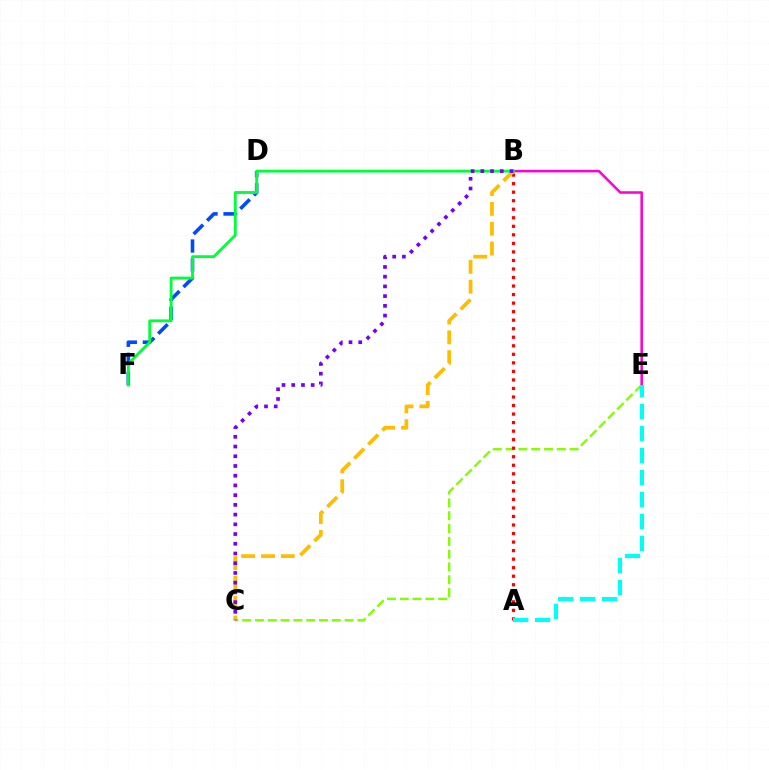{('C', 'E'): [{'color': '#84ff00', 'line_style': 'dashed', 'thickness': 1.74}], ('A', 'B'): [{'color': '#ff0000', 'line_style': 'dotted', 'thickness': 2.32}], ('B', 'E'): [{'color': '#ff00cf', 'line_style': 'solid', 'thickness': 1.83}], ('B', 'C'): [{'color': '#ffbd00', 'line_style': 'dashed', 'thickness': 2.7}, {'color': '#7200ff', 'line_style': 'dotted', 'thickness': 2.64}], ('D', 'F'): [{'color': '#004bff', 'line_style': 'dashed', 'thickness': 2.59}], ('A', 'E'): [{'color': '#00fff6', 'line_style': 'dashed', 'thickness': 2.99}], ('B', 'F'): [{'color': '#00ff39', 'line_style': 'solid', 'thickness': 2.06}]}